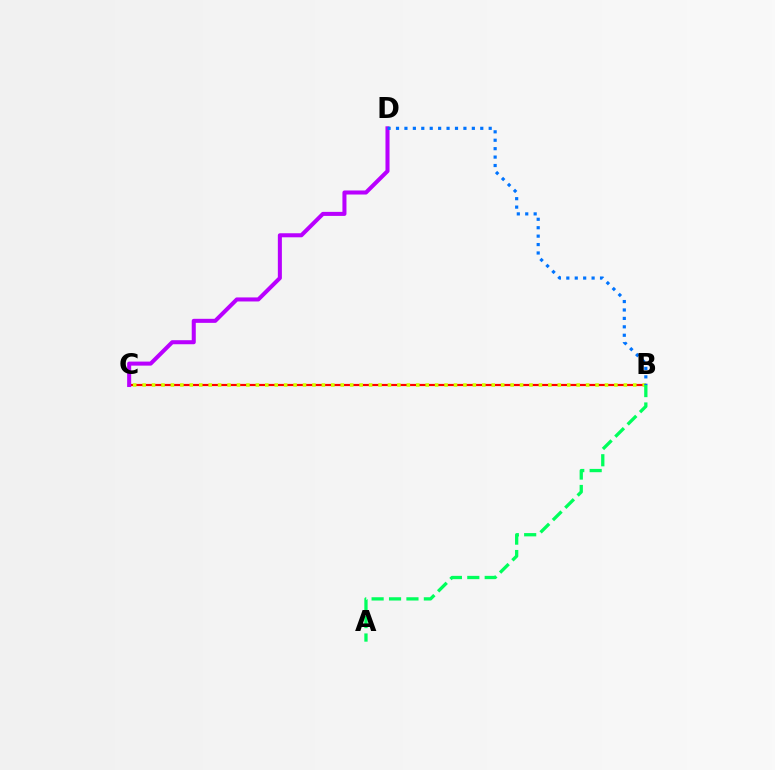{('B', 'C'): [{'color': '#ff0000', 'line_style': 'solid', 'thickness': 1.57}, {'color': '#d1ff00', 'line_style': 'dotted', 'thickness': 2.56}], ('C', 'D'): [{'color': '#b900ff', 'line_style': 'solid', 'thickness': 2.91}], ('A', 'B'): [{'color': '#00ff5c', 'line_style': 'dashed', 'thickness': 2.37}], ('B', 'D'): [{'color': '#0074ff', 'line_style': 'dotted', 'thickness': 2.29}]}